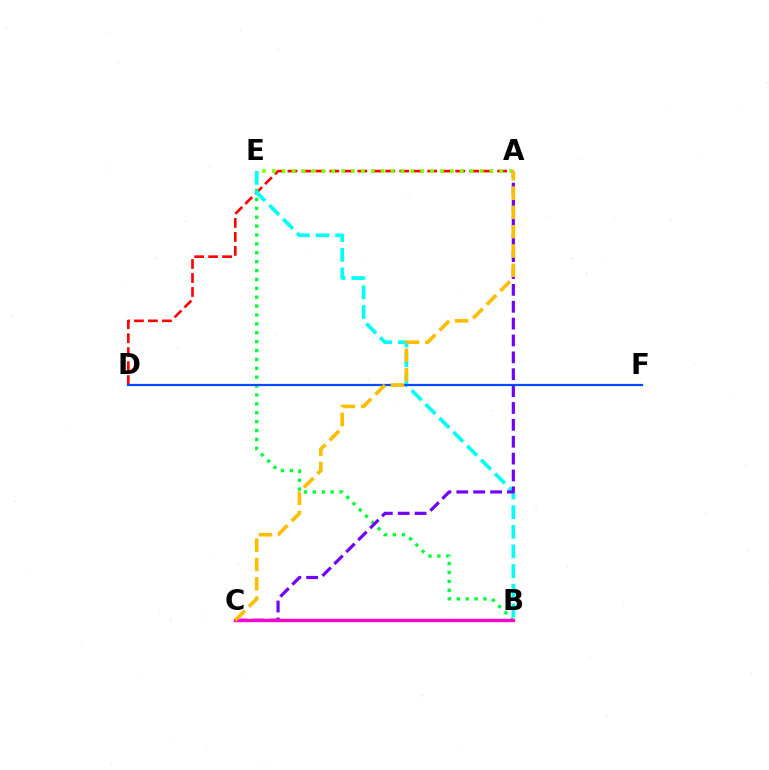{('A', 'D'): [{'color': '#ff0000', 'line_style': 'dashed', 'thickness': 1.9}], ('B', 'E'): [{'color': '#00ff39', 'line_style': 'dotted', 'thickness': 2.41}, {'color': '#00fff6', 'line_style': 'dashed', 'thickness': 2.67}], ('A', 'C'): [{'color': '#7200ff', 'line_style': 'dashed', 'thickness': 2.29}, {'color': '#ffbd00', 'line_style': 'dashed', 'thickness': 2.62}], ('D', 'F'): [{'color': '#004bff', 'line_style': 'solid', 'thickness': 1.59}], ('A', 'E'): [{'color': '#84ff00', 'line_style': 'dotted', 'thickness': 2.69}], ('B', 'C'): [{'color': '#ff00cf', 'line_style': 'solid', 'thickness': 2.42}]}